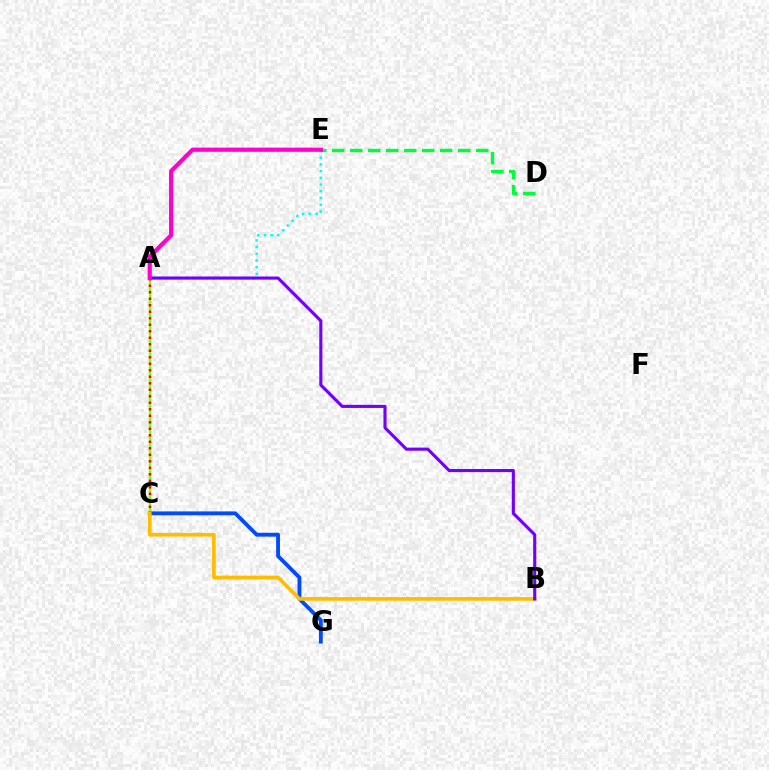{('A', 'E'): [{'color': '#00fff6', 'line_style': 'dotted', 'thickness': 1.82}, {'color': '#ff00cf', 'line_style': 'solid', 'thickness': 3.0}], ('A', 'C'): [{'color': '#84ff00', 'line_style': 'solid', 'thickness': 1.73}, {'color': '#ff0000', 'line_style': 'dotted', 'thickness': 1.77}], ('C', 'G'): [{'color': '#004bff', 'line_style': 'solid', 'thickness': 2.77}], ('D', 'E'): [{'color': '#00ff39', 'line_style': 'dashed', 'thickness': 2.44}], ('B', 'C'): [{'color': '#ffbd00', 'line_style': 'solid', 'thickness': 2.65}], ('A', 'B'): [{'color': '#7200ff', 'line_style': 'solid', 'thickness': 2.24}]}